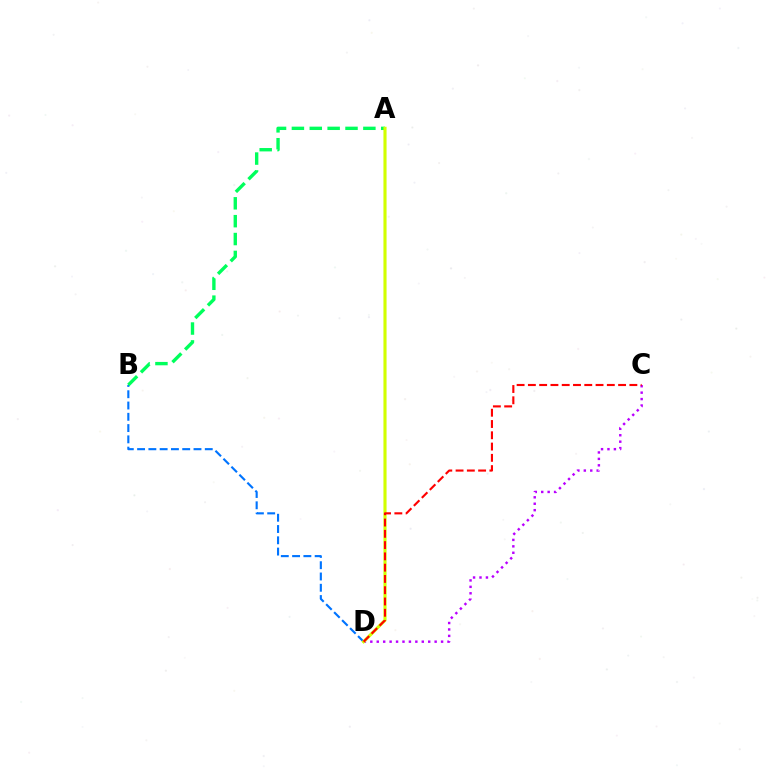{('C', 'D'): [{'color': '#b900ff', 'line_style': 'dotted', 'thickness': 1.75}, {'color': '#ff0000', 'line_style': 'dashed', 'thickness': 1.53}], ('B', 'D'): [{'color': '#0074ff', 'line_style': 'dashed', 'thickness': 1.53}], ('A', 'B'): [{'color': '#00ff5c', 'line_style': 'dashed', 'thickness': 2.43}], ('A', 'D'): [{'color': '#d1ff00', 'line_style': 'solid', 'thickness': 2.25}]}